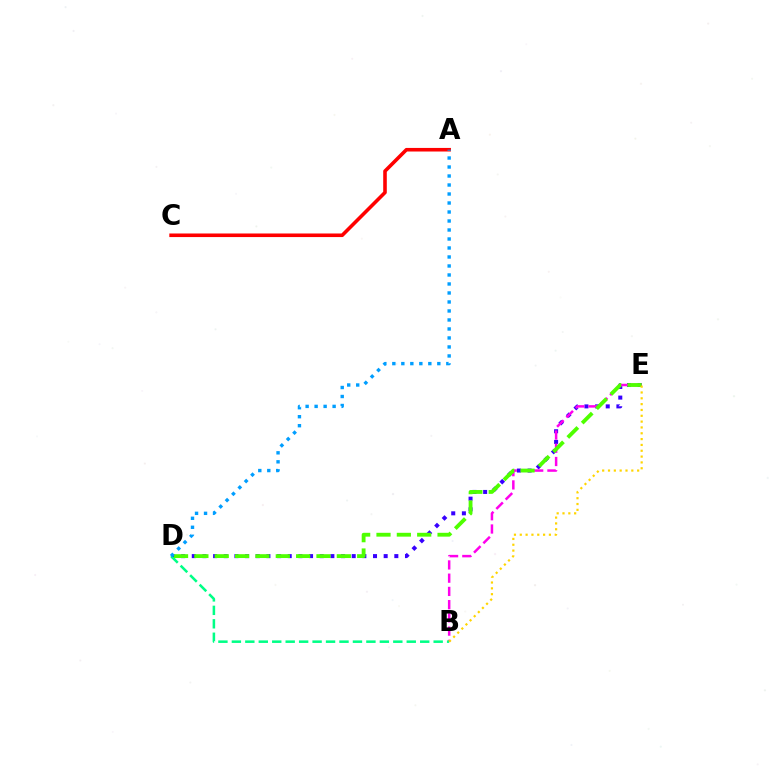{('A', 'C'): [{'color': '#ff0000', 'line_style': 'solid', 'thickness': 2.58}], ('D', 'E'): [{'color': '#3700ff', 'line_style': 'dotted', 'thickness': 2.9}, {'color': '#4fff00', 'line_style': 'dashed', 'thickness': 2.76}], ('B', 'E'): [{'color': '#ff00ed', 'line_style': 'dashed', 'thickness': 1.8}, {'color': '#ffd500', 'line_style': 'dotted', 'thickness': 1.58}], ('B', 'D'): [{'color': '#00ff86', 'line_style': 'dashed', 'thickness': 1.83}], ('A', 'D'): [{'color': '#009eff', 'line_style': 'dotted', 'thickness': 2.44}]}